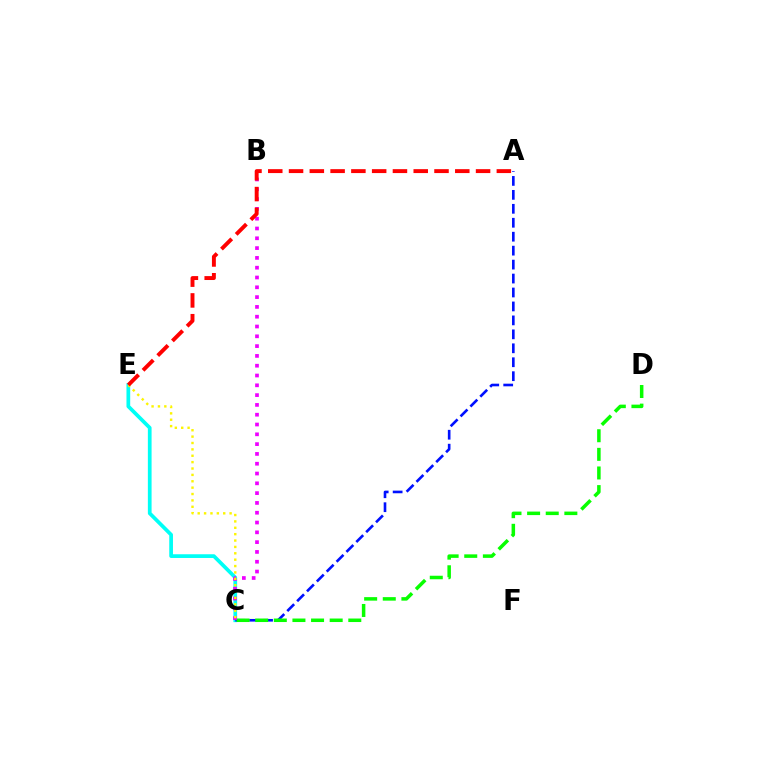{('C', 'E'): [{'color': '#00fff6', 'line_style': 'solid', 'thickness': 2.68}, {'color': '#fcf500', 'line_style': 'dotted', 'thickness': 1.73}], ('A', 'C'): [{'color': '#0010ff', 'line_style': 'dashed', 'thickness': 1.89}], ('C', 'D'): [{'color': '#08ff00', 'line_style': 'dashed', 'thickness': 2.53}], ('B', 'C'): [{'color': '#ee00ff', 'line_style': 'dotted', 'thickness': 2.66}], ('A', 'E'): [{'color': '#ff0000', 'line_style': 'dashed', 'thickness': 2.82}]}